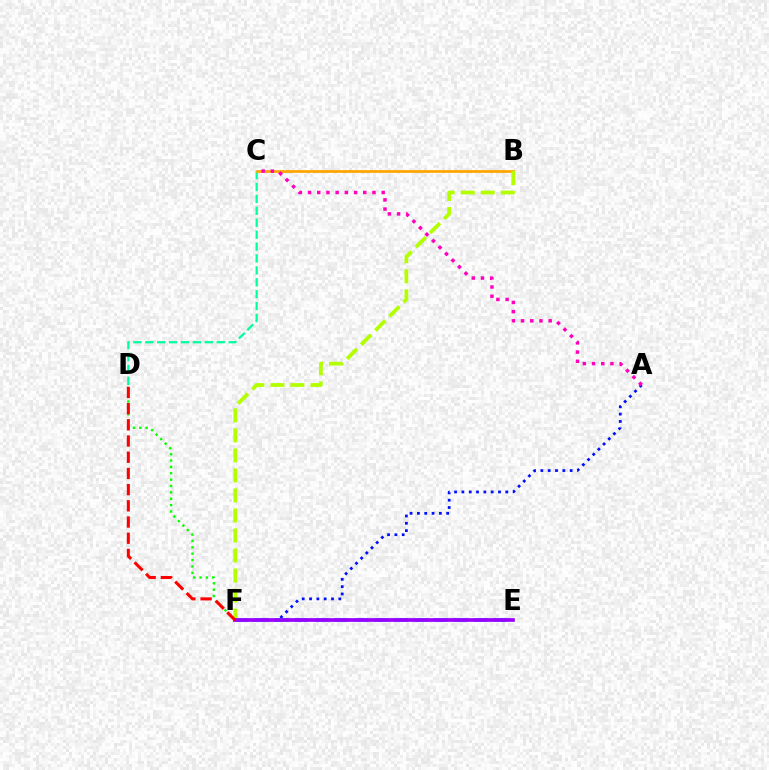{('A', 'F'): [{'color': '#0010ff', 'line_style': 'dotted', 'thickness': 1.99}], ('C', 'D'): [{'color': '#00ff9d', 'line_style': 'dashed', 'thickness': 1.62}], ('B', 'C'): [{'color': '#ffa500', 'line_style': 'solid', 'thickness': 1.97}], ('B', 'F'): [{'color': '#b3ff00', 'line_style': 'dashed', 'thickness': 2.72}], ('E', 'F'): [{'color': '#00b5ff', 'line_style': 'dashed', 'thickness': 2.7}, {'color': '#9b00ff', 'line_style': 'solid', 'thickness': 2.65}], ('D', 'F'): [{'color': '#08ff00', 'line_style': 'dotted', 'thickness': 1.73}, {'color': '#ff0000', 'line_style': 'dashed', 'thickness': 2.2}], ('A', 'C'): [{'color': '#ff00bd', 'line_style': 'dotted', 'thickness': 2.5}]}